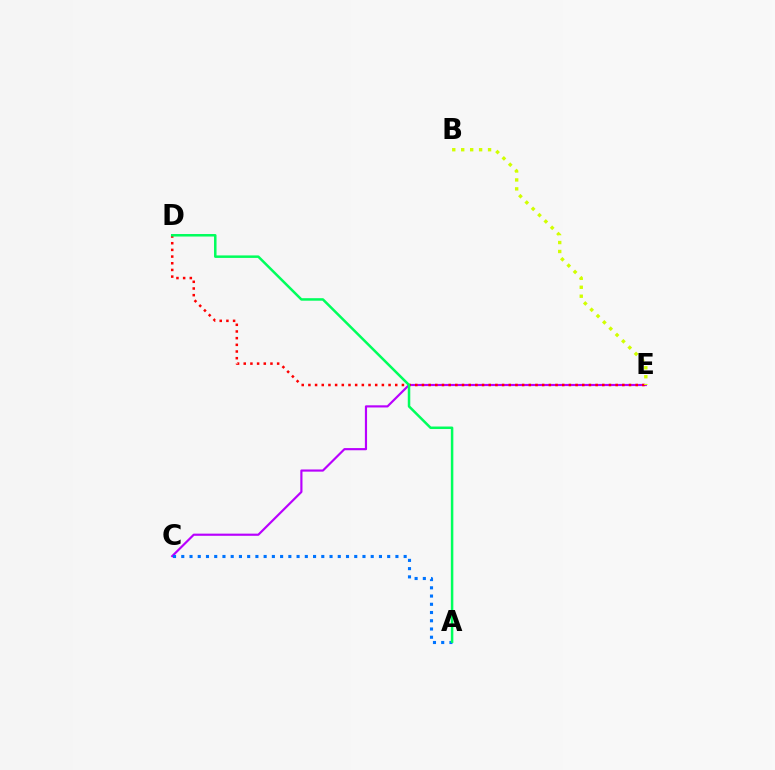{('C', 'E'): [{'color': '#b900ff', 'line_style': 'solid', 'thickness': 1.56}], ('D', 'E'): [{'color': '#ff0000', 'line_style': 'dotted', 'thickness': 1.81}], ('A', 'C'): [{'color': '#0074ff', 'line_style': 'dotted', 'thickness': 2.24}], ('B', 'E'): [{'color': '#d1ff00', 'line_style': 'dotted', 'thickness': 2.43}], ('A', 'D'): [{'color': '#00ff5c', 'line_style': 'solid', 'thickness': 1.8}]}